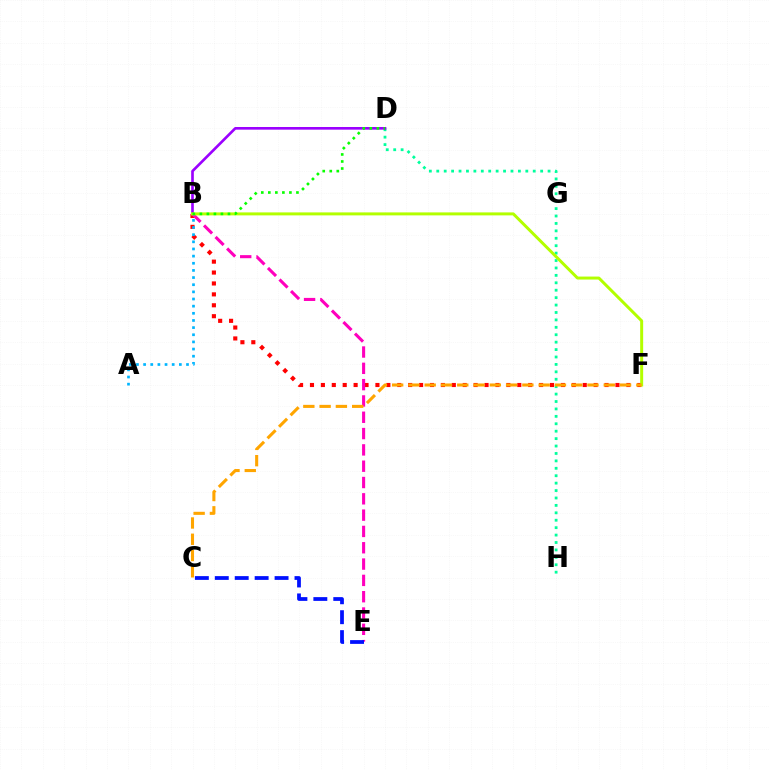{('B', 'F'): [{'color': '#ff0000', 'line_style': 'dotted', 'thickness': 2.96}, {'color': '#b3ff00', 'line_style': 'solid', 'thickness': 2.15}], ('A', 'B'): [{'color': '#00b5ff', 'line_style': 'dotted', 'thickness': 1.94}], ('D', 'H'): [{'color': '#00ff9d', 'line_style': 'dotted', 'thickness': 2.02}], ('B', 'E'): [{'color': '#ff00bd', 'line_style': 'dashed', 'thickness': 2.22}], ('B', 'D'): [{'color': '#9b00ff', 'line_style': 'solid', 'thickness': 1.91}, {'color': '#08ff00', 'line_style': 'dotted', 'thickness': 1.91}], ('C', 'F'): [{'color': '#ffa500', 'line_style': 'dashed', 'thickness': 2.21}], ('C', 'E'): [{'color': '#0010ff', 'line_style': 'dashed', 'thickness': 2.71}]}